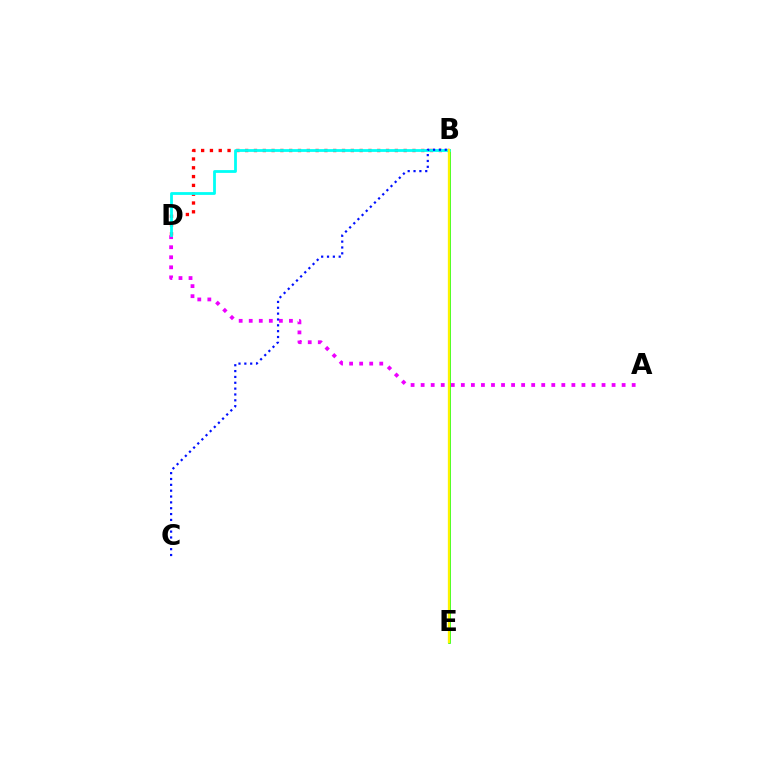{('A', 'D'): [{'color': '#ee00ff', 'line_style': 'dotted', 'thickness': 2.73}], ('B', 'E'): [{'color': '#08ff00', 'line_style': 'solid', 'thickness': 1.88}, {'color': '#fcf500', 'line_style': 'solid', 'thickness': 1.67}], ('B', 'D'): [{'color': '#ff0000', 'line_style': 'dotted', 'thickness': 2.39}, {'color': '#00fff6', 'line_style': 'solid', 'thickness': 2.01}], ('B', 'C'): [{'color': '#0010ff', 'line_style': 'dotted', 'thickness': 1.59}]}